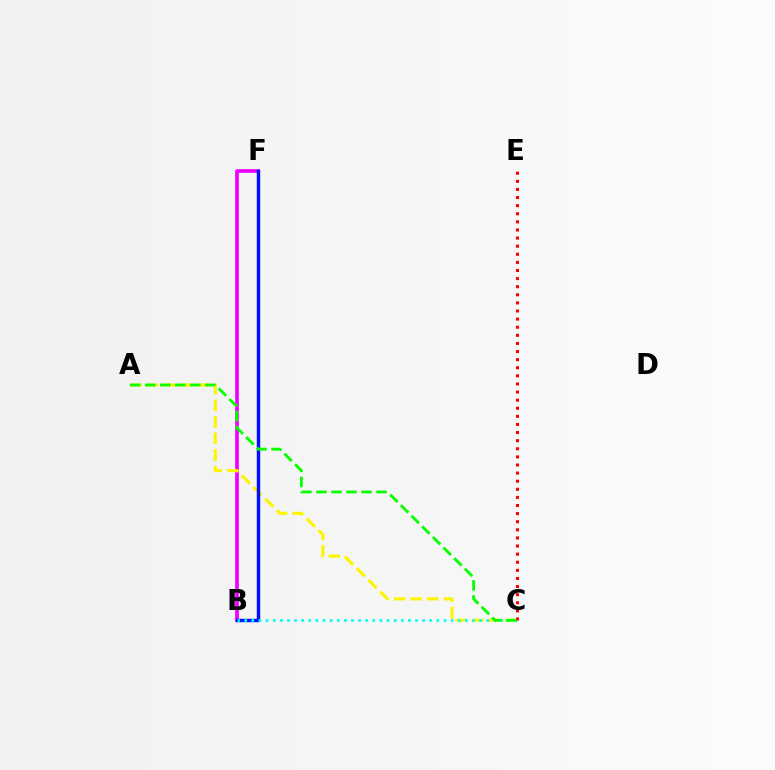{('B', 'F'): [{'color': '#ee00ff', 'line_style': 'solid', 'thickness': 2.64}, {'color': '#0010ff', 'line_style': 'solid', 'thickness': 2.48}], ('A', 'C'): [{'color': '#fcf500', 'line_style': 'dashed', 'thickness': 2.25}, {'color': '#08ff00', 'line_style': 'dashed', 'thickness': 2.04}], ('B', 'C'): [{'color': '#00fff6', 'line_style': 'dotted', 'thickness': 1.93}], ('C', 'E'): [{'color': '#ff0000', 'line_style': 'dotted', 'thickness': 2.2}]}